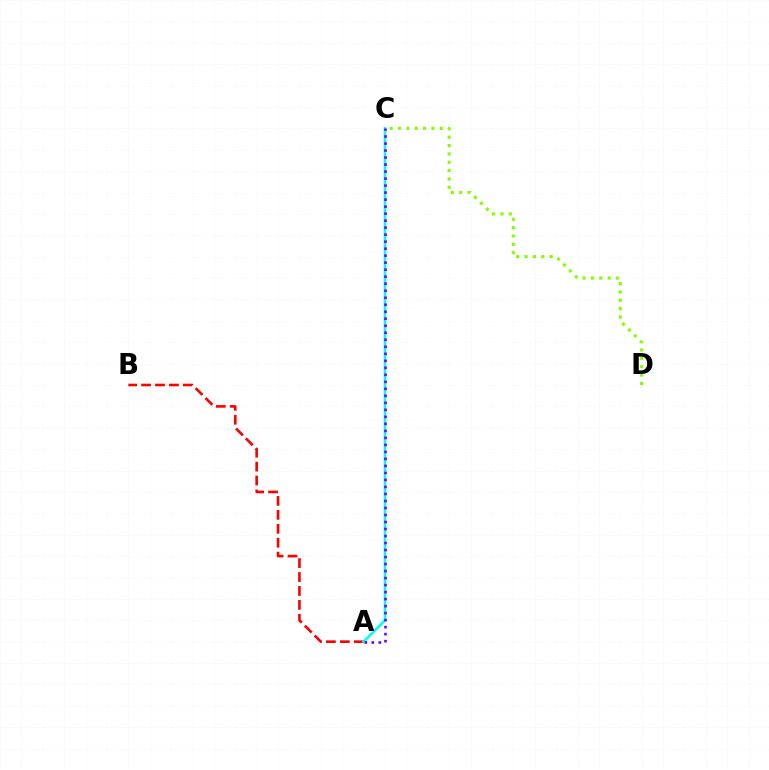{('A', 'B'): [{'color': '#ff0000', 'line_style': 'dashed', 'thickness': 1.89}], ('C', 'D'): [{'color': '#84ff00', 'line_style': 'dotted', 'thickness': 2.27}], ('A', 'C'): [{'color': '#00fff6', 'line_style': 'solid', 'thickness': 1.89}, {'color': '#7200ff', 'line_style': 'dotted', 'thickness': 1.9}]}